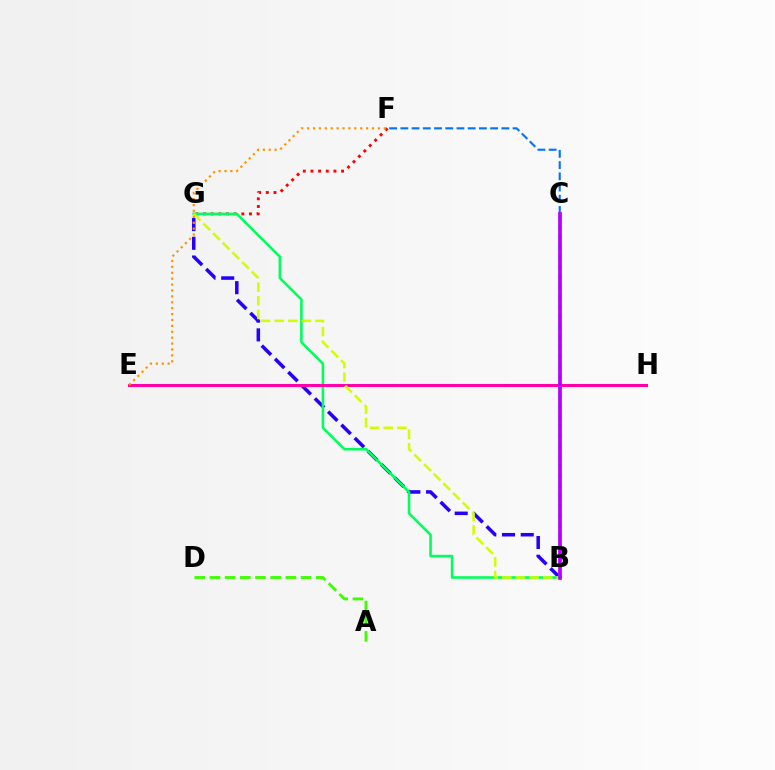{('F', 'G'): [{'color': '#ff0000', 'line_style': 'dotted', 'thickness': 2.08}], ('B', 'G'): [{'color': '#2500ff', 'line_style': 'dashed', 'thickness': 2.54}, {'color': '#00ff5c', 'line_style': 'solid', 'thickness': 1.87}, {'color': '#d1ff00', 'line_style': 'dashed', 'thickness': 1.85}], ('B', 'C'): [{'color': '#00fff6', 'line_style': 'dotted', 'thickness': 2.71}, {'color': '#b900ff', 'line_style': 'solid', 'thickness': 2.68}], ('C', 'F'): [{'color': '#0074ff', 'line_style': 'dashed', 'thickness': 1.52}], ('A', 'D'): [{'color': '#3dff00', 'line_style': 'dashed', 'thickness': 2.06}], ('E', 'H'): [{'color': '#ff00ac', 'line_style': 'solid', 'thickness': 2.19}], ('E', 'F'): [{'color': '#ff9400', 'line_style': 'dotted', 'thickness': 1.6}]}